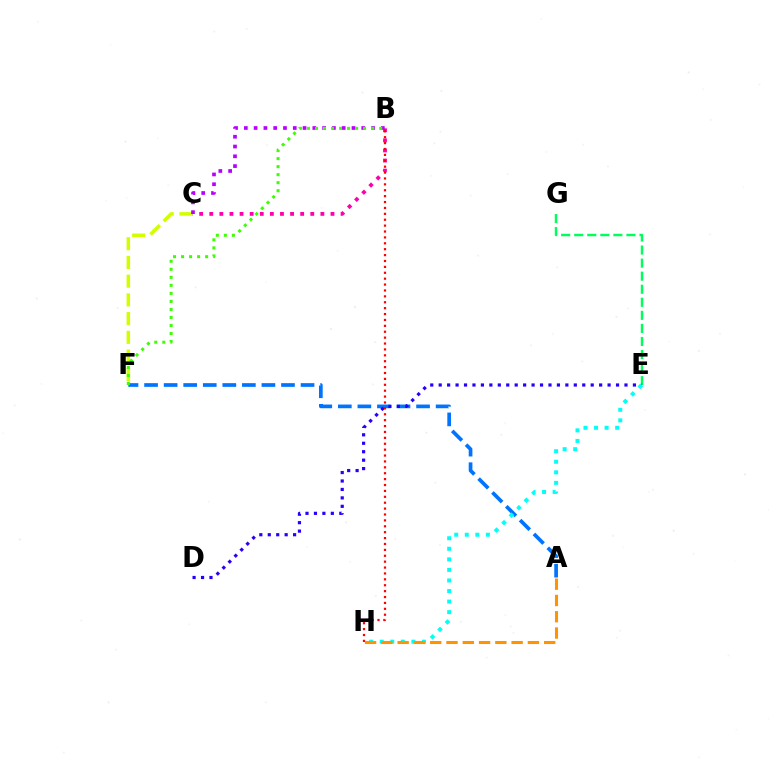{('B', 'C'): [{'color': '#ff00ac', 'line_style': 'dotted', 'thickness': 2.74}, {'color': '#b900ff', 'line_style': 'dotted', 'thickness': 2.66}], ('E', 'G'): [{'color': '#00ff5c', 'line_style': 'dashed', 'thickness': 1.77}], ('A', 'F'): [{'color': '#0074ff', 'line_style': 'dashed', 'thickness': 2.66}], ('D', 'E'): [{'color': '#2500ff', 'line_style': 'dotted', 'thickness': 2.29}], ('C', 'F'): [{'color': '#d1ff00', 'line_style': 'dashed', 'thickness': 2.54}], ('E', 'H'): [{'color': '#00fff6', 'line_style': 'dotted', 'thickness': 2.87}], ('B', 'H'): [{'color': '#ff0000', 'line_style': 'dotted', 'thickness': 1.6}], ('B', 'F'): [{'color': '#3dff00', 'line_style': 'dotted', 'thickness': 2.18}], ('A', 'H'): [{'color': '#ff9400', 'line_style': 'dashed', 'thickness': 2.21}]}